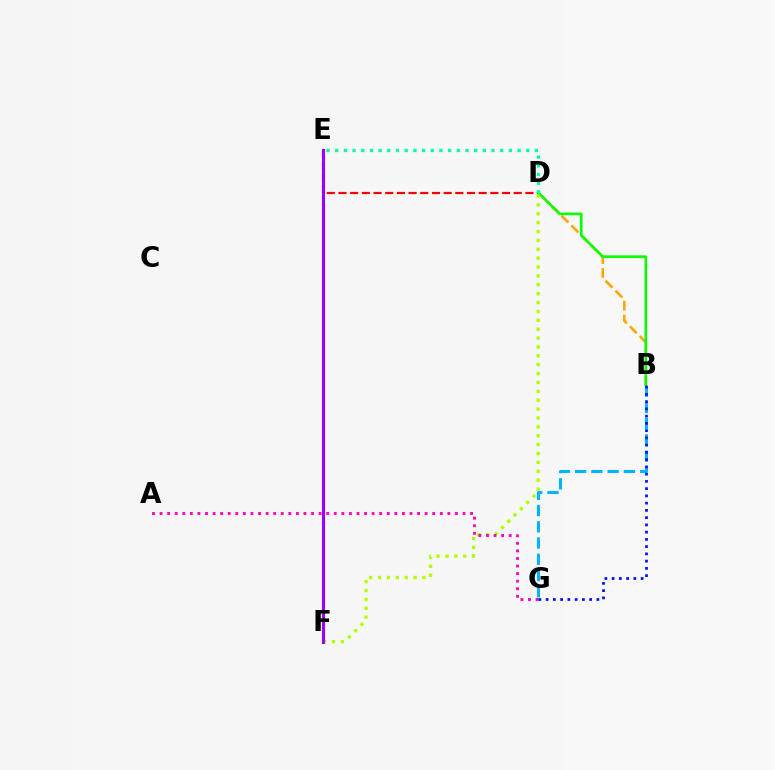{('B', 'G'): [{'color': '#00b5ff', 'line_style': 'dashed', 'thickness': 2.21}, {'color': '#0010ff', 'line_style': 'dotted', 'thickness': 1.97}], ('B', 'D'): [{'color': '#ffa500', 'line_style': 'dashed', 'thickness': 1.89}, {'color': '#08ff00', 'line_style': 'solid', 'thickness': 1.9}], ('D', 'E'): [{'color': '#ff0000', 'line_style': 'dashed', 'thickness': 1.59}, {'color': '#00ff9d', 'line_style': 'dotted', 'thickness': 2.36}], ('D', 'F'): [{'color': '#b3ff00', 'line_style': 'dotted', 'thickness': 2.41}], ('A', 'G'): [{'color': '#ff00bd', 'line_style': 'dotted', 'thickness': 2.06}], ('E', 'F'): [{'color': '#9b00ff', 'line_style': 'solid', 'thickness': 2.23}]}